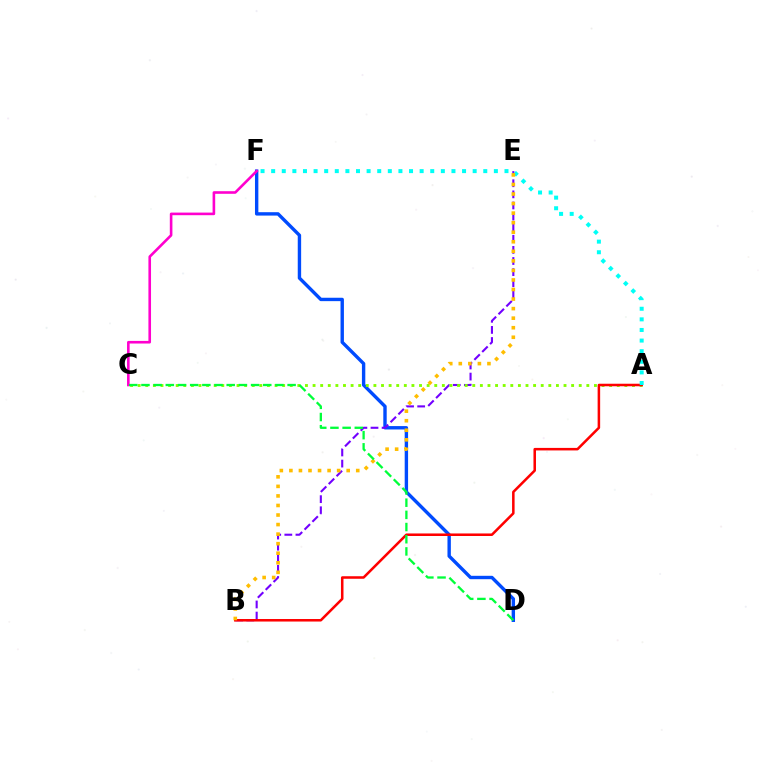{('D', 'F'): [{'color': '#004bff', 'line_style': 'solid', 'thickness': 2.44}], ('B', 'E'): [{'color': '#7200ff', 'line_style': 'dashed', 'thickness': 1.51}, {'color': '#ffbd00', 'line_style': 'dotted', 'thickness': 2.59}], ('A', 'C'): [{'color': '#84ff00', 'line_style': 'dotted', 'thickness': 2.07}], ('A', 'B'): [{'color': '#ff0000', 'line_style': 'solid', 'thickness': 1.82}], ('C', 'F'): [{'color': '#ff00cf', 'line_style': 'solid', 'thickness': 1.88}], ('A', 'F'): [{'color': '#00fff6', 'line_style': 'dotted', 'thickness': 2.88}], ('C', 'D'): [{'color': '#00ff39', 'line_style': 'dashed', 'thickness': 1.65}]}